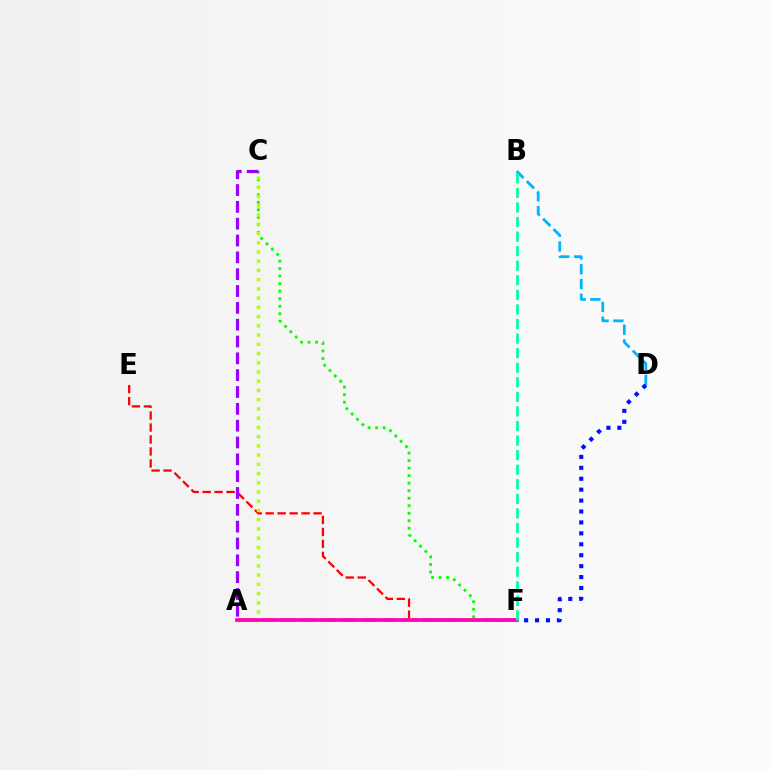{('C', 'F'): [{'color': '#08ff00', 'line_style': 'dotted', 'thickness': 2.04}], ('E', 'F'): [{'color': '#ff0000', 'line_style': 'dashed', 'thickness': 1.63}], ('B', 'D'): [{'color': '#00b5ff', 'line_style': 'dashed', 'thickness': 2.01}], ('D', 'F'): [{'color': '#0010ff', 'line_style': 'dotted', 'thickness': 2.97}], ('A', 'F'): [{'color': '#ffa500', 'line_style': 'dashed', 'thickness': 2.73}, {'color': '#ff00bd', 'line_style': 'solid', 'thickness': 2.66}], ('A', 'C'): [{'color': '#b3ff00', 'line_style': 'dotted', 'thickness': 2.51}, {'color': '#9b00ff', 'line_style': 'dashed', 'thickness': 2.29}], ('B', 'F'): [{'color': '#00ff9d', 'line_style': 'dashed', 'thickness': 1.98}]}